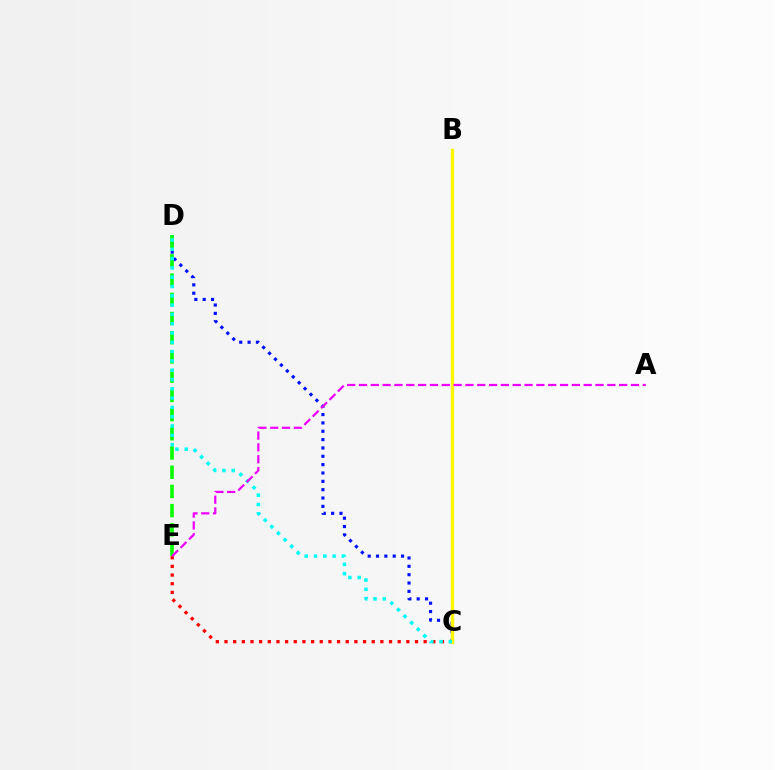{('C', 'E'): [{'color': '#ff0000', 'line_style': 'dotted', 'thickness': 2.35}], ('C', 'D'): [{'color': '#0010ff', 'line_style': 'dotted', 'thickness': 2.27}, {'color': '#00fff6', 'line_style': 'dotted', 'thickness': 2.53}], ('B', 'C'): [{'color': '#fcf500', 'line_style': 'solid', 'thickness': 2.44}], ('D', 'E'): [{'color': '#08ff00', 'line_style': 'dashed', 'thickness': 2.61}], ('A', 'E'): [{'color': '#ee00ff', 'line_style': 'dashed', 'thickness': 1.61}]}